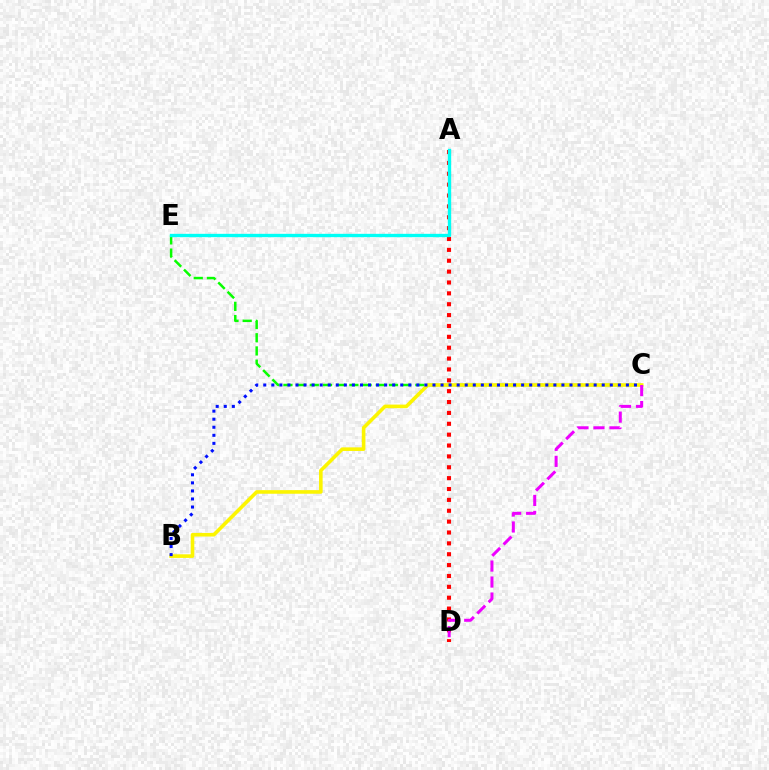{('C', 'E'): [{'color': '#08ff00', 'line_style': 'dashed', 'thickness': 1.79}], ('A', 'D'): [{'color': '#ff0000', 'line_style': 'dotted', 'thickness': 2.95}], ('B', 'C'): [{'color': '#fcf500', 'line_style': 'solid', 'thickness': 2.59}, {'color': '#0010ff', 'line_style': 'dotted', 'thickness': 2.19}], ('C', 'D'): [{'color': '#ee00ff', 'line_style': 'dashed', 'thickness': 2.17}], ('A', 'E'): [{'color': '#00fff6', 'line_style': 'solid', 'thickness': 2.41}]}